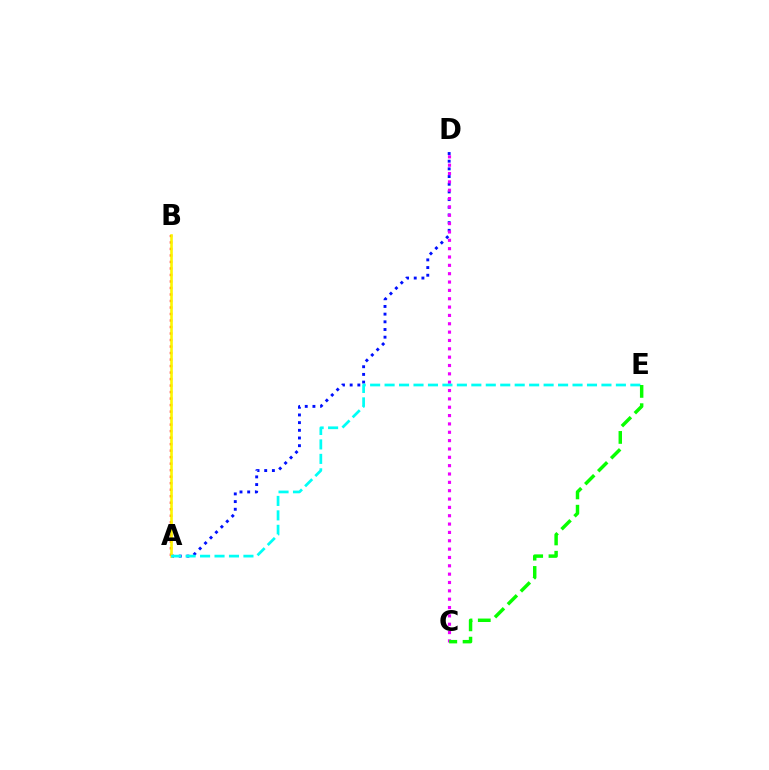{('A', 'B'): [{'color': '#ff0000', 'line_style': 'dotted', 'thickness': 1.77}, {'color': '#fcf500', 'line_style': 'solid', 'thickness': 1.88}], ('A', 'D'): [{'color': '#0010ff', 'line_style': 'dotted', 'thickness': 2.09}], ('C', 'D'): [{'color': '#ee00ff', 'line_style': 'dotted', 'thickness': 2.27}], ('A', 'E'): [{'color': '#00fff6', 'line_style': 'dashed', 'thickness': 1.96}], ('C', 'E'): [{'color': '#08ff00', 'line_style': 'dashed', 'thickness': 2.49}]}